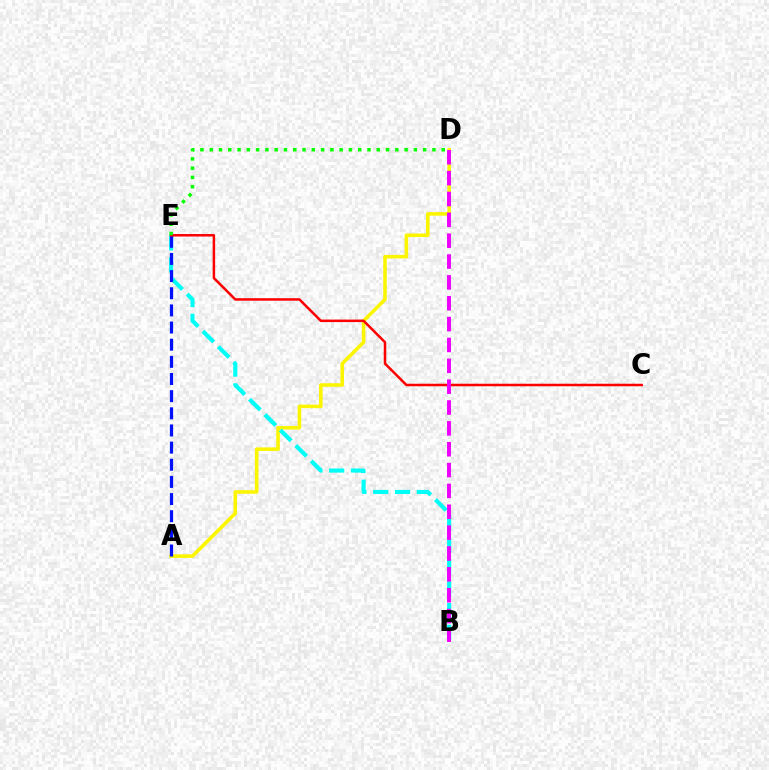{('A', 'D'): [{'color': '#fcf500', 'line_style': 'solid', 'thickness': 2.56}], ('B', 'E'): [{'color': '#00fff6', 'line_style': 'dashed', 'thickness': 2.96}], ('A', 'E'): [{'color': '#0010ff', 'line_style': 'dashed', 'thickness': 2.33}], ('C', 'E'): [{'color': '#ff0000', 'line_style': 'solid', 'thickness': 1.81}], ('D', 'E'): [{'color': '#08ff00', 'line_style': 'dotted', 'thickness': 2.52}], ('B', 'D'): [{'color': '#ee00ff', 'line_style': 'dashed', 'thickness': 2.83}]}